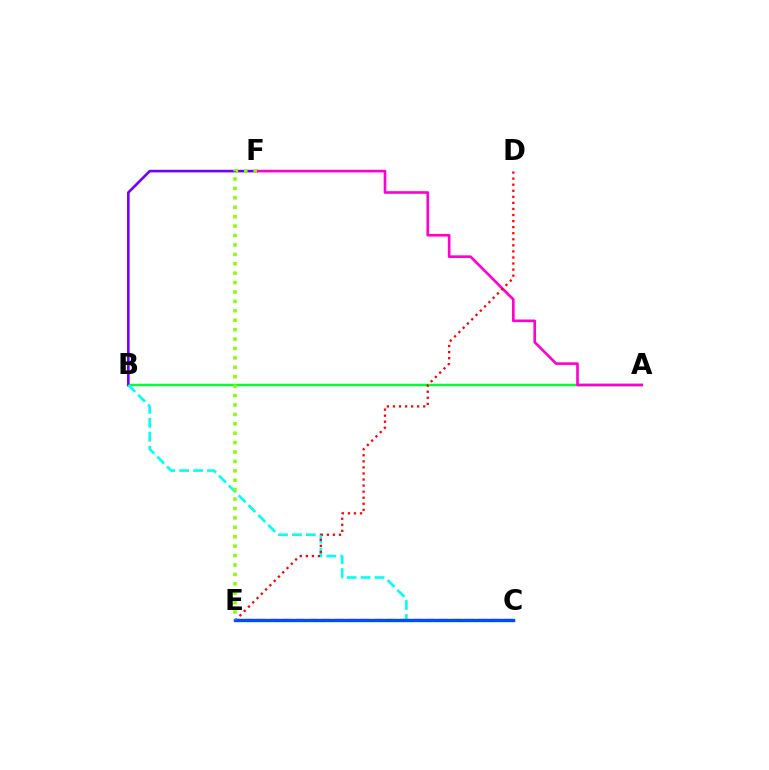{('A', 'B'): [{'color': '#00ff39', 'line_style': 'solid', 'thickness': 1.77}], ('B', 'F'): [{'color': '#7200ff', 'line_style': 'solid', 'thickness': 1.89}], ('A', 'F'): [{'color': '#ff00cf', 'line_style': 'solid', 'thickness': 1.9}], ('B', 'C'): [{'color': '#00fff6', 'line_style': 'dashed', 'thickness': 1.89}], ('D', 'E'): [{'color': '#ff0000', 'line_style': 'dotted', 'thickness': 1.65}], ('C', 'E'): [{'color': '#ffbd00', 'line_style': 'dashed', 'thickness': 1.77}, {'color': '#004bff', 'line_style': 'solid', 'thickness': 2.41}], ('E', 'F'): [{'color': '#84ff00', 'line_style': 'dotted', 'thickness': 2.56}]}